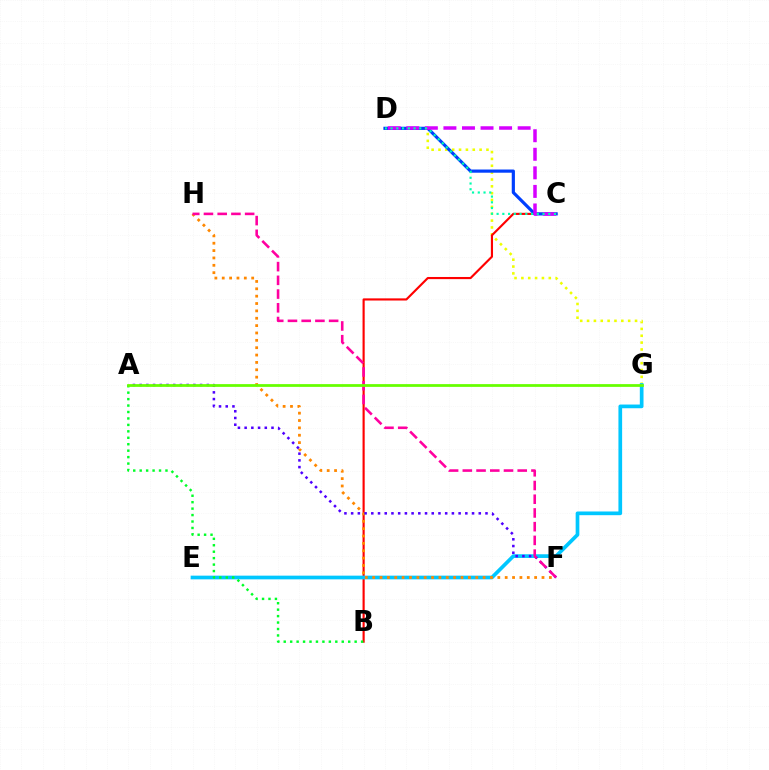{('D', 'G'): [{'color': '#eeff00', 'line_style': 'dotted', 'thickness': 1.86}], ('B', 'C'): [{'color': '#ff0000', 'line_style': 'solid', 'thickness': 1.55}], ('E', 'G'): [{'color': '#00c7ff', 'line_style': 'solid', 'thickness': 2.66}], ('F', 'H'): [{'color': '#ff8800', 'line_style': 'dotted', 'thickness': 2.0}, {'color': '#ff00a0', 'line_style': 'dashed', 'thickness': 1.86}], ('A', 'B'): [{'color': '#00ff27', 'line_style': 'dotted', 'thickness': 1.75}], ('C', 'D'): [{'color': '#003fff', 'line_style': 'solid', 'thickness': 2.29}, {'color': '#d600ff', 'line_style': 'dashed', 'thickness': 2.52}, {'color': '#00ffaf', 'line_style': 'dotted', 'thickness': 1.56}], ('A', 'F'): [{'color': '#4f00ff', 'line_style': 'dotted', 'thickness': 1.82}], ('A', 'G'): [{'color': '#66ff00', 'line_style': 'solid', 'thickness': 1.98}]}